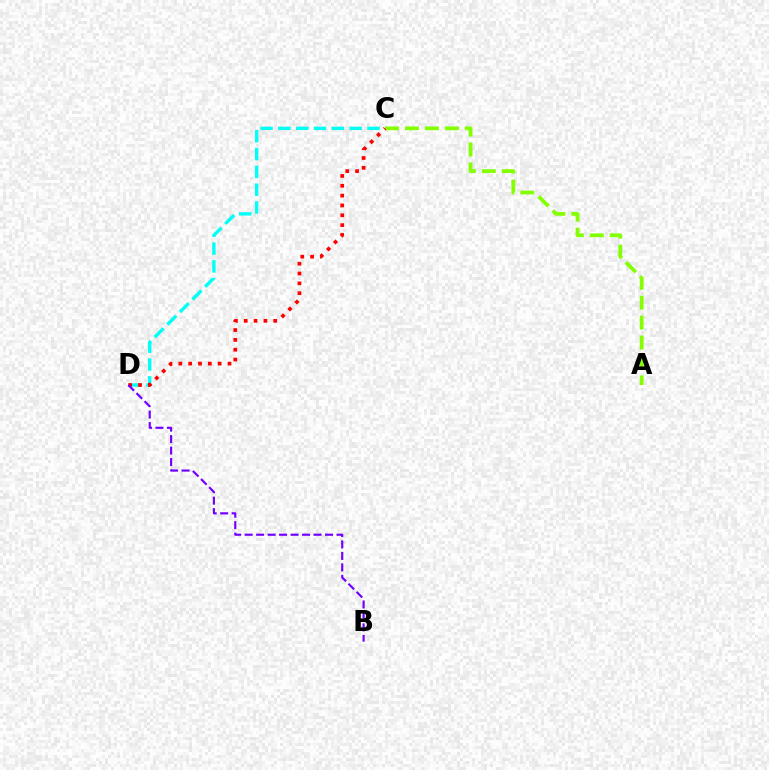{('A', 'C'): [{'color': '#84ff00', 'line_style': 'dashed', 'thickness': 2.71}], ('C', 'D'): [{'color': '#00fff6', 'line_style': 'dashed', 'thickness': 2.42}, {'color': '#ff0000', 'line_style': 'dotted', 'thickness': 2.67}], ('B', 'D'): [{'color': '#7200ff', 'line_style': 'dashed', 'thickness': 1.56}]}